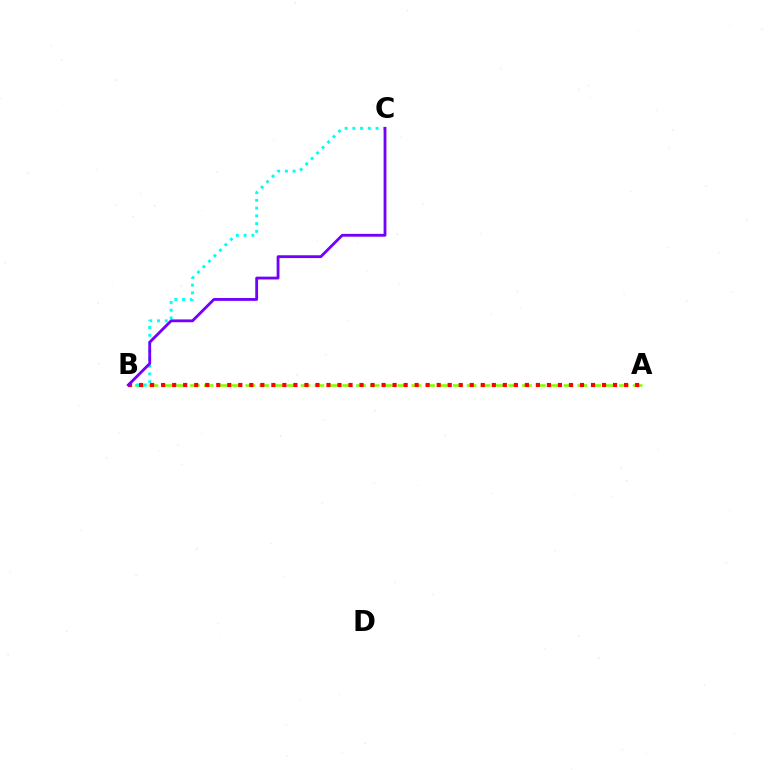{('A', 'B'): [{'color': '#84ff00', 'line_style': 'dashed', 'thickness': 1.88}, {'color': '#ff0000', 'line_style': 'dotted', 'thickness': 2.99}], ('B', 'C'): [{'color': '#00fff6', 'line_style': 'dotted', 'thickness': 2.1}, {'color': '#7200ff', 'line_style': 'solid', 'thickness': 2.04}]}